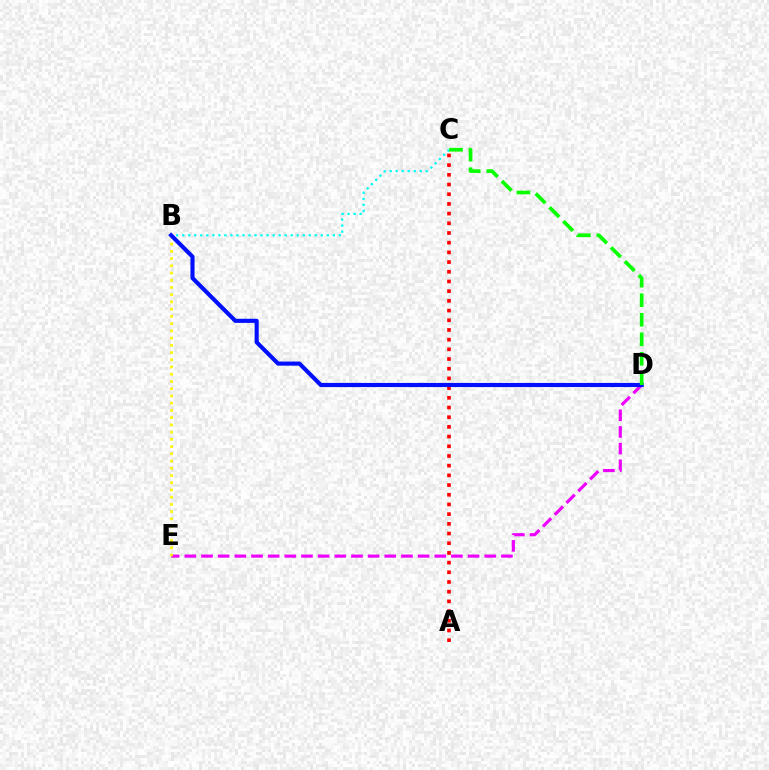{('A', 'C'): [{'color': '#ff0000', 'line_style': 'dotted', 'thickness': 2.63}], ('D', 'E'): [{'color': '#ee00ff', 'line_style': 'dashed', 'thickness': 2.26}], ('B', 'E'): [{'color': '#fcf500', 'line_style': 'dotted', 'thickness': 1.96}], ('B', 'C'): [{'color': '#00fff6', 'line_style': 'dotted', 'thickness': 1.64}], ('B', 'D'): [{'color': '#0010ff', 'line_style': 'solid', 'thickness': 2.96}], ('C', 'D'): [{'color': '#08ff00', 'line_style': 'dashed', 'thickness': 2.65}]}